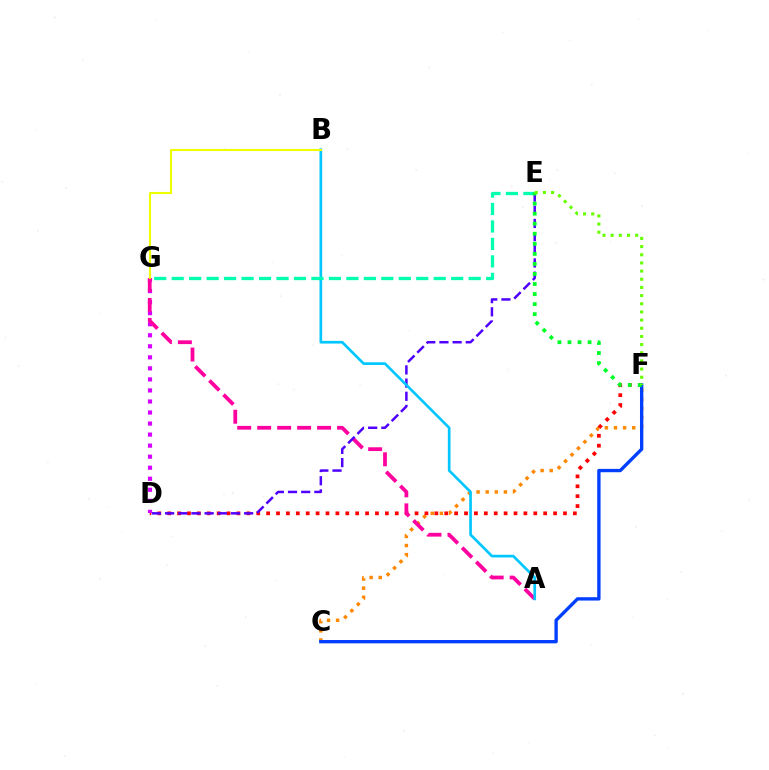{('C', 'F'): [{'color': '#ff8800', 'line_style': 'dotted', 'thickness': 2.48}, {'color': '#003fff', 'line_style': 'solid', 'thickness': 2.41}], ('D', 'F'): [{'color': '#ff0000', 'line_style': 'dotted', 'thickness': 2.69}], ('D', 'G'): [{'color': '#d600ff', 'line_style': 'dotted', 'thickness': 3.0}], ('A', 'G'): [{'color': '#ff00a0', 'line_style': 'dashed', 'thickness': 2.71}], ('D', 'E'): [{'color': '#4f00ff', 'line_style': 'dashed', 'thickness': 1.79}], ('A', 'B'): [{'color': '#00c7ff', 'line_style': 'solid', 'thickness': 1.92}], ('E', 'G'): [{'color': '#00ffaf', 'line_style': 'dashed', 'thickness': 2.37}], ('E', 'F'): [{'color': '#00ff27', 'line_style': 'dotted', 'thickness': 2.73}, {'color': '#66ff00', 'line_style': 'dotted', 'thickness': 2.22}], ('B', 'G'): [{'color': '#eeff00', 'line_style': 'solid', 'thickness': 1.51}]}